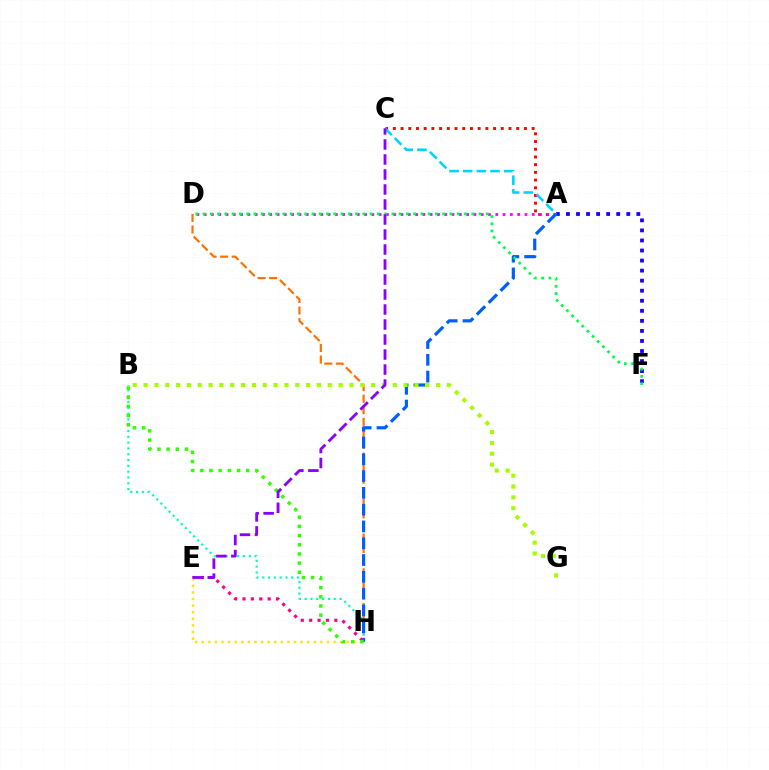{('A', 'F'): [{'color': '#1900ff', 'line_style': 'dotted', 'thickness': 2.73}], ('D', 'H'): [{'color': '#ff7000', 'line_style': 'dashed', 'thickness': 1.57}], ('B', 'H'): [{'color': '#00ffbb', 'line_style': 'dotted', 'thickness': 1.58}, {'color': '#31ff00', 'line_style': 'dotted', 'thickness': 2.49}], ('A', 'C'): [{'color': '#ff0000', 'line_style': 'dotted', 'thickness': 2.09}, {'color': '#00d3ff', 'line_style': 'dashed', 'thickness': 1.86}], ('A', 'D'): [{'color': '#fa00f9', 'line_style': 'dotted', 'thickness': 1.98}], ('A', 'H'): [{'color': '#005dff', 'line_style': 'dashed', 'thickness': 2.28}], ('E', 'H'): [{'color': '#ff0088', 'line_style': 'dotted', 'thickness': 2.28}, {'color': '#ffe600', 'line_style': 'dotted', 'thickness': 1.79}], ('D', 'F'): [{'color': '#00ff45', 'line_style': 'dotted', 'thickness': 1.97}], ('B', 'G'): [{'color': '#a2ff00', 'line_style': 'dotted', 'thickness': 2.94}], ('C', 'E'): [{'color': '#8a00ff', 'line_style': 'dashed', 'thickness': 2.04}]}